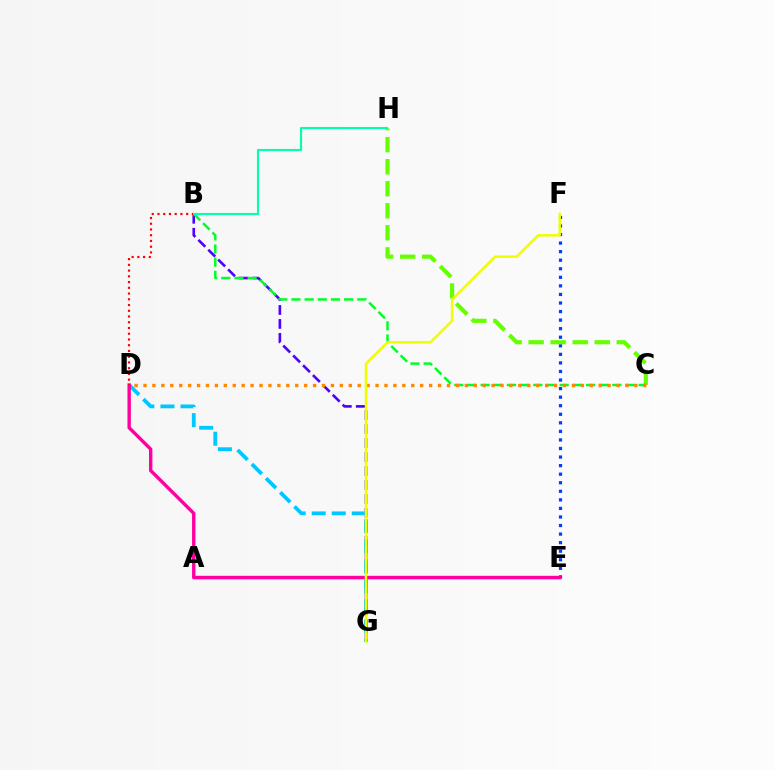{('E', 'F'): [{'color': '#003fff', 'line_style': 'dotted', 'thickness': 2.33}], ('A', 'E'): [{'color': '#d600ff', 'line_style': 'solid', 'thickness': 1.67}], ('B', 'G'): [{'color': '#4f00ff', 'line_style': 'dashed', 'thickness': 1.9}], ('D', 'G'): [{'color': '#00c7ff', 'line_style': 'dashed', 'thickness': 2.72}], ('D', 'E'): [{'color': '#ff00a0', 'line_style': 'solid', 'thickness': 2.44}], ('C', 'H'): [{'color': '#66ff00', 'line_style': 'dashed', 'thickness': 2.99}], ('B', 'C'): [{'color': '#00ff27', 'line_style': 'dashed', 'thickness': 1.79}], ('C', 'D'): [{'color': '#ff8800', 'line_style': 'dotted', 'thickness': 2.42}], ('B', 'D'): [{'color': '#ff0000', 'line_style': 'dotted', 'thickness': 1.56}], ('F', 'G'): [{'color': '#eeff00', 'line_style': 'solid', 'thickness': 1.79}], ('B', 'H'): [{'color': '#00ffaf', 'line_style': 'solid', 'thickness': 1.53}]}